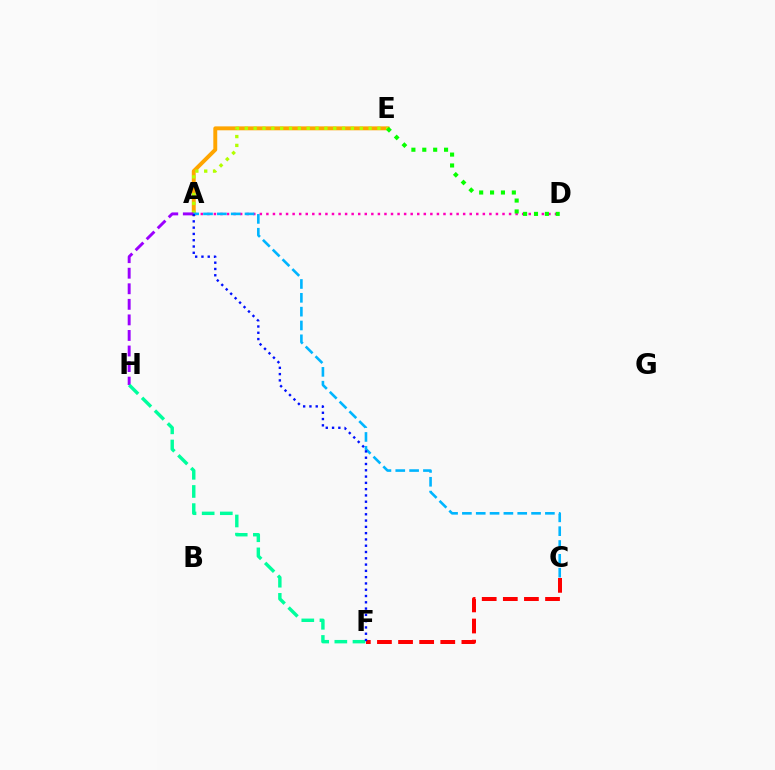{('A', 'D'): [{'color': '#ff00bd', 'line_style': 'dotted', 'thickness': 1.78}], ('A', 'E'): [{'color': '#ffa500', 'line_style': 'solid', 'thickness': 2.82}, {'color': '#b3ff00', 'line_style': 'dotted', 'thickness': 2.4}], ('D', 'E'): [{'color': '#08ff00', 'line_style': 'dotted', 'thickness': 2.96}], ('A', 'H'): [{'color': '#9b00ff', 'line_style': 'dashed', 'thickness': 2.11}], ('C', 'F'): [{'color': '#ff0000', 'line_style': 'dashed', 'thickness': 2.87}], ('A', 'C'): [{'color': '#00b5ff', 'line_style': 'dashed', 'thickness': 1.88}], ('F', 'H'): [{'color': '#00ff9d', 'line_style': 'dashed', 'thickness': 2.46}], ('A', 'F'): [{'color': '#0010ff', 'line_style': 'dotted', 'thickness': 1.71}]}